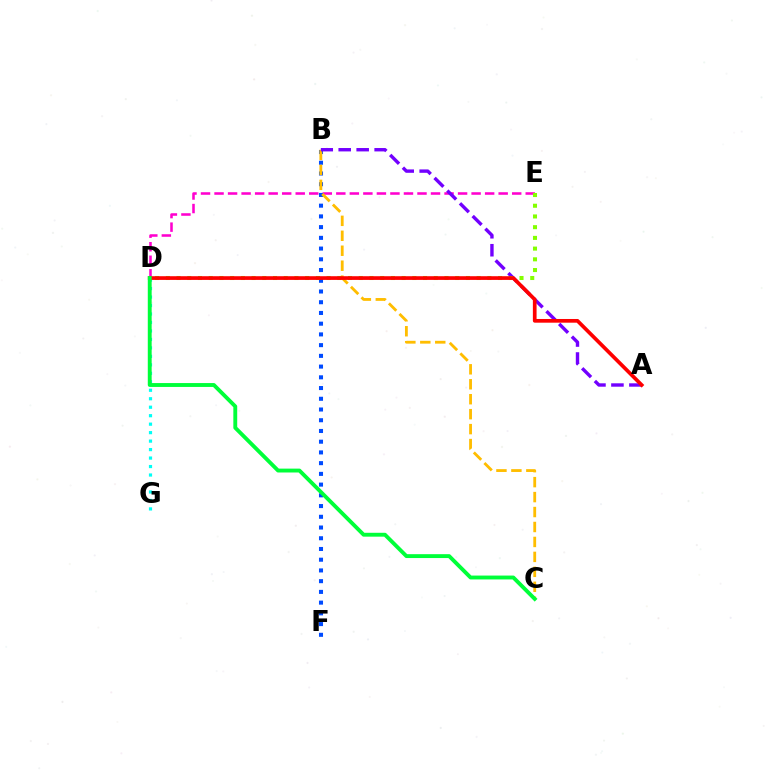{('D', 'E'): [{'color': '#ff00cf', 'line_style': 'dashed', 'thickness': 1.84}, {'color': '#84ff00', 'line_style': 'dotted', 'thickness': 2.91}], ('B', 'F'): [{'color': '#004bff', 'line_style': 'dotted', 'thickness': 2.91}], ('B', 'C'): [{'color': '#ffbd00', 'line_style': 'dashed', 'thickness': 2.03}], ('A', 'B'): [{'color': '#7200ff', 'line_style': 'dashed', 'thickness': 2.44}], ('D', 'G'): [{'color': '#00fff6', 'line_style': 'dotted', 'thickness': 2.3}], ('A', 'D'): [{'color': '#ff0000', 'line_style': 'solid', 'thickness': 2.66}], ('C', 'D'): [{'color': '#00ff39', 'line_style': 'solid', 'thickness': 2.79}]}